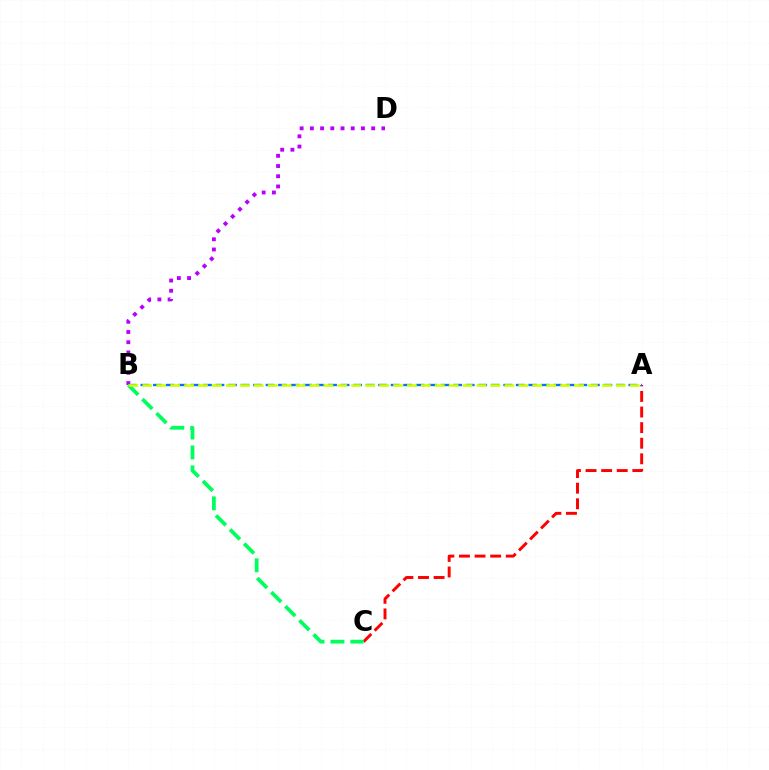{('B', 'D'): [{'color': '#b900ff', 'line_style': 'dotted', 'thickness': 2.78}], ('A', 'C'): [{'color': '#ff0000', 'line_style': 'dashed', 'thickness': 2.12}], ('A', 'B'): [{'color': '#0074ff', 'line_style': 'dashed', 'thickness': 1.7}, {'color': '#d1ff00', 'line_style': 'dashed', 'thickness': 1.89}], ('B', 'C'): [{'color': '#00ff5c', 'line_style': 'dashed', 'thickness': 2.71}]}